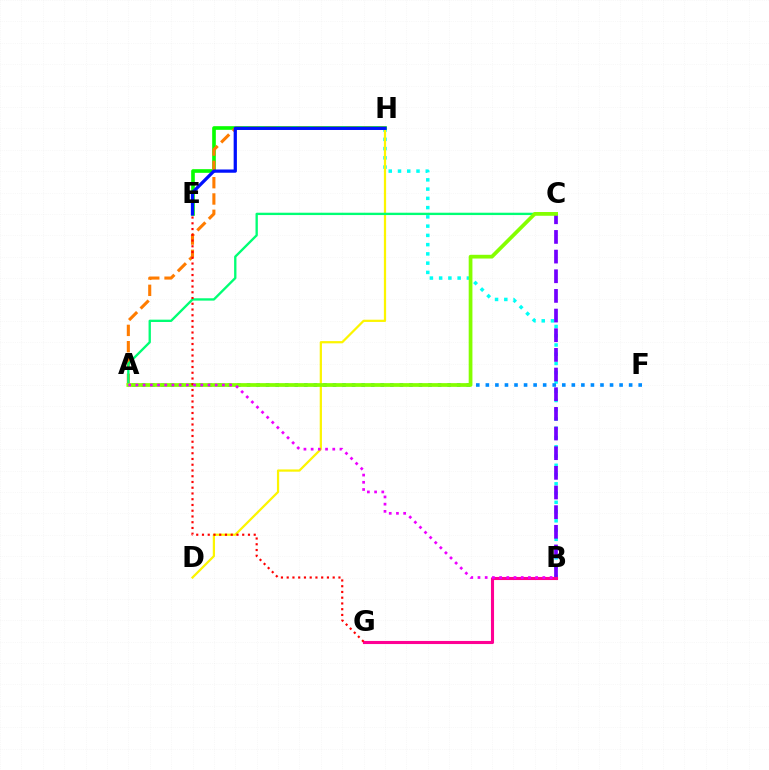{('B', 'H'): [{'color': '#00fff6', 'line_style': 'dotted', 'thickness': 2.51}], ('B', 'C'): [{'color': '#7200ff', 'line_style': 'dashed', 'thickness': 2.67}], ('E', 'H'): [{'color': '#08ff00', 'line_style': 'solid', 'thickness': 2.63}, {'color': '#0010ff', 'line_style': 'solid', 'thickness': 2.34}], ('D', 'H'): [{'color': '#fcf500', 'line_style': 'solid', 'thickness': 1.61}], ('A', 'H'): [{'color': '#ff7c00', 'line_style': 'dashed', 'thickness': 2.22}], ('A', 'C'): [{'color': '#00ff74', 'line_style': 'solid', 'thickness': 1.68}, {'color': '#84ff00', 'line_style': 'solid', 'thickness': 2.69}], ('B', 'G'): [{'color': '#ff0094', 'line_style': 'solid', 'thickness': 2.23}], ('A', 'F'): [{'color': '#008cff', 'line_style': 'dotted', 'thickness': 2.6}], ('E', 'G'): [{'color': '#ff0000', 'line_style': 'dotted', 'thickness': 1.56}], ('A', 'B'): [{'color': '#ee00ff', 'line_style': 'dotted', 'thickness': 1.96}]}